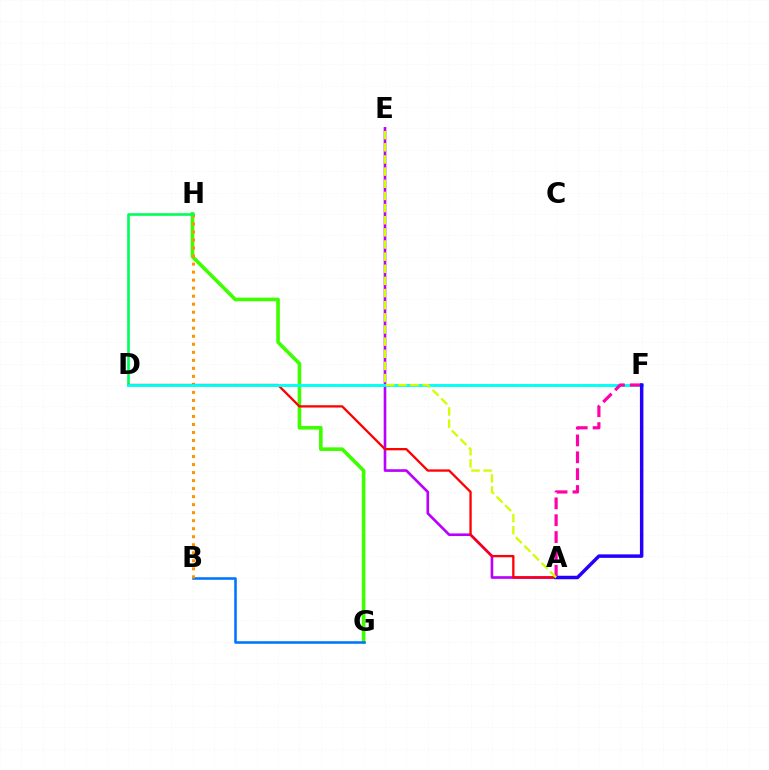{('G', 'H'): [{'color': '#3dff00', 'line_style': 'solid', 'thickness': 2.61}], ('B', 'G'): [{'color': '#0074ff', 'line_style': 'solid', 'thickness': 1.84}], ('B', 'H'): [{'color': '#ff9400', 'line_style': 'dotted', 'thickness': 2.18}], ('D', 'H'): [{'color': '#00ff5c', 'line_style': 'solid', 'thickness': 1.91}], ('A', 'E'): [{'color': '#b900ff', 'line_style': 'solid', 'thickness': 1.9}, {'color': '#d1ff00', 'line_style': 'dashed', 'thickness': 1.65}], ('A', 'D'): [{'color': '#ff0000', 'line_style': 'solid', 'thickness': 1.66}], ('D', 'F'): [{'color': '#00fff6', 'line_style': 'solid', 'thickness': 2.08}], ('A', 'F'): [{'color': '#ff00ac', 'line_style': 'dashed', 'thickness': 2.29}, {'color': '#2500ff', 'line_style': 'solid', 'thickness': 2.5}]}